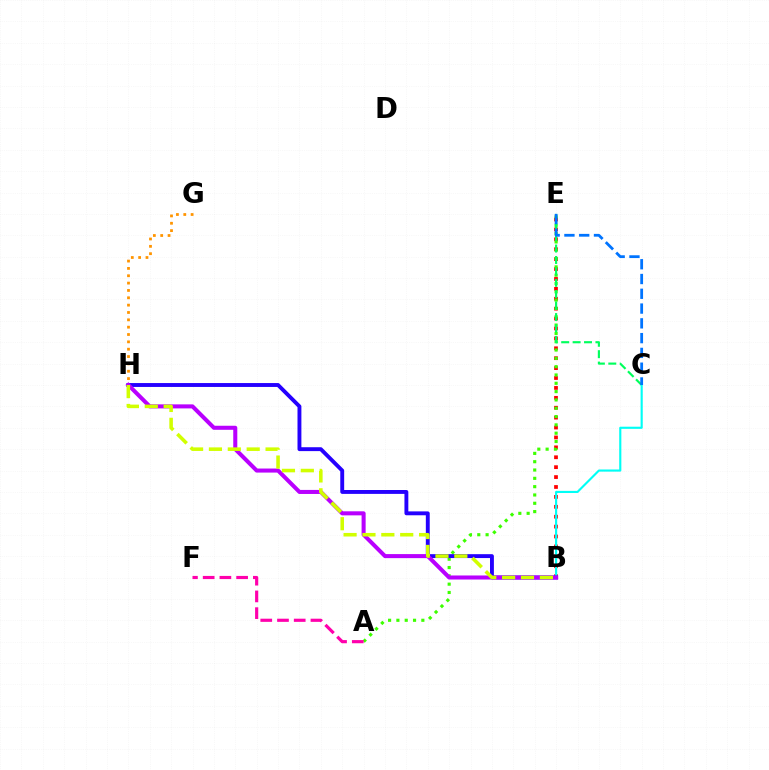{('G', 'H'): [{'color': '#ff9400', 'line_style': 'dotted', 'thickness': 2.0}], ('B', 'E'): [{'color': '#ff0000', 'line_style': 'dotted', 'thickness': 2.69}], ('A', 'E'): [{'color': '#3dff00', 'line_style': 'dotted', 'thickness': 2.26}], ('C', 'E'): [{'color': '#00ff5c', 'line_style': 'dashed', 'thickness': 1.55}, {'color': '#0074ff', 'line_style': 'dashed', 'thickness': 2.01}], ('B', 'C'): [{'color': '#00fff6', 'line_style': 'solid', 'thickness': 1.54}], ('B', 'H'): [{'color': '#2500ff', 'line_style': 'solid', 'thickness': 2.8}, {'color': '#b900ff', 'line_style': 'solid', 'thickness': 2.91}, {'color': '#d1ff00', 'line_style': 'dashed', 'thickness': 2.56}], ('A', 'F'): [{'color': '#ff00ac', 'line_style': 'dashed', 'thickness': 2.27}]}